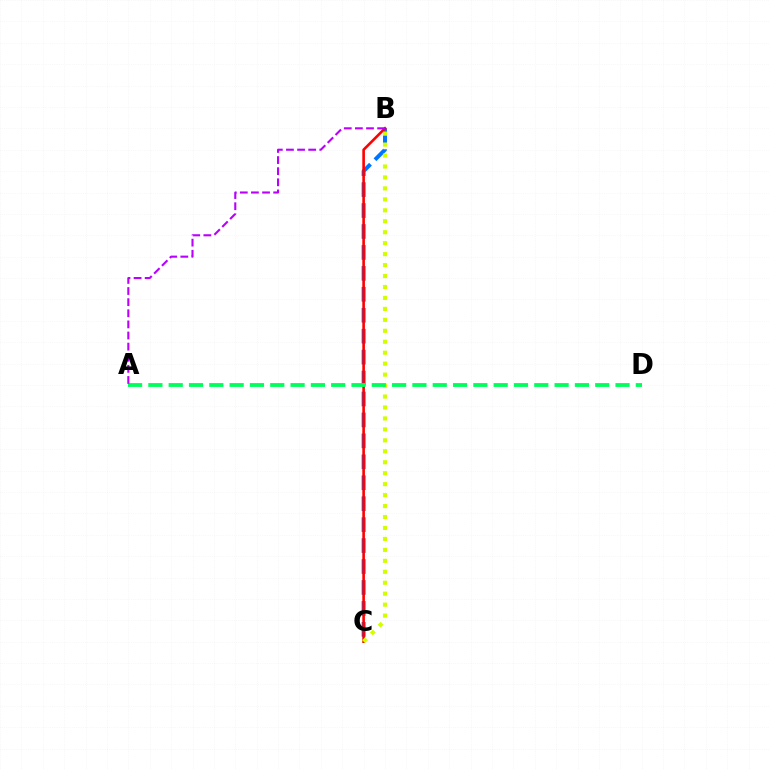{('B', 'C'): [{'color': '#0074ff', 'line_style': 'dashed', 'thickness': 2.84}, {'color': '#ff0000', 'line_style': 'solid', 'thickness': 1.88}, {'color': '#d1ff00', 'line_style': 'dotted', 'thickness': 2.98}], ('A', 'D'): [{'color': '#00ff5c', 'line_style': 'dashed', 'thickness': 2.76}], ('A', 'B'): [{'color': '#b900ff', 'line_style': 'dashed', 'thickness': 1.51}]}